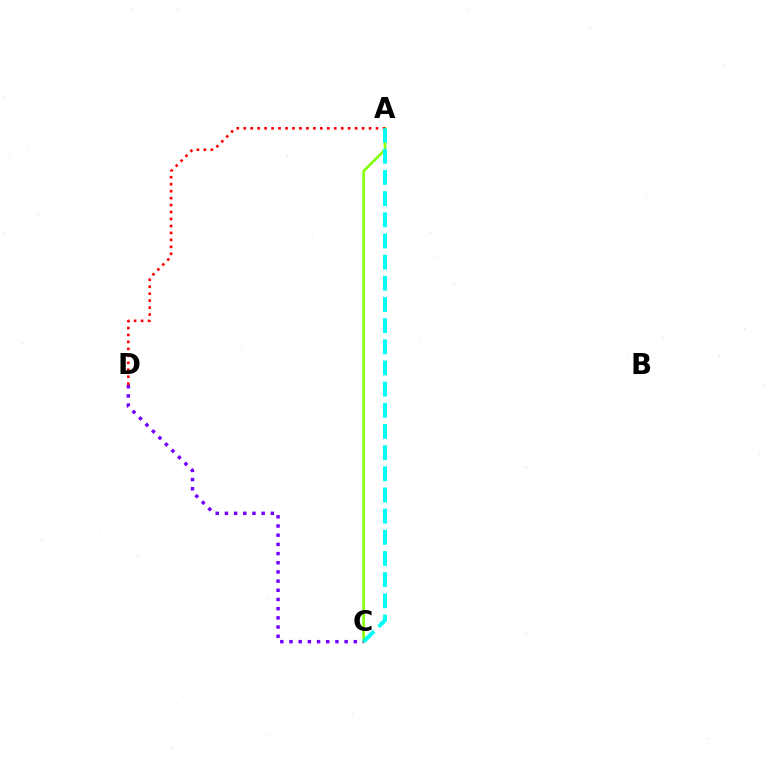{('A', 'C'): [{'color': '#84ff00', 'line_style': 'solid', 'thickness': 1.85}, {'color': '#00fff6', 'line_style': 'dashed', 'thickness': 2.88}], ('C', 'D'): [{'color': '#7200ff', 'line_style': 'dotted', 'thickness': 2.5}], ('A', 'D'): [{'color': '#ff0000', 'line_style': 'dotted', 'thickness': 1.89}]}